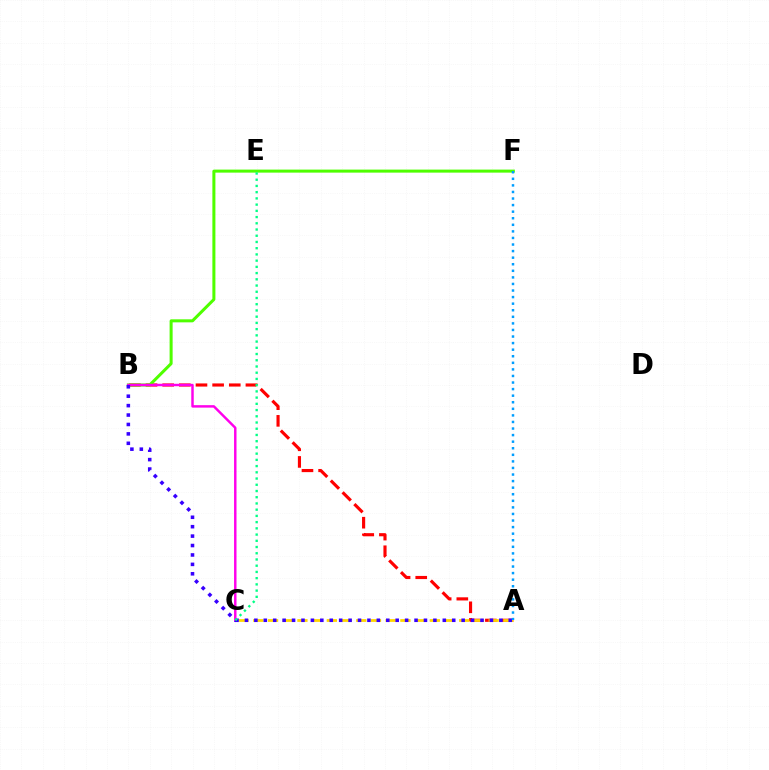{('A', 'B'): [{'color': '#ff0000', 'line_style': 'dashed', 'thickness': 2.26}, {'color': '#3700ff', 'line_style': 'dotted', 'thickness': 2.56}], ('B', 'F'): [{'color': '#4fff00', 'line_style': 'solid', 'thickness': 2.18}], ('A', 'C'): [{'color': '#ffd500', 'line_style': 'dashed', 'thickness': 2.0}], ('B', 'C'): [{'color': '#ff00ed', 'line_style': 'solid', 'thickness': 1.77}], ('C', 'E'): [{'color': '#00ff86', 'line_style': 'dotted', 'thickness': 1.69}], ('A', 'F'): [{'color': '#009eff', 'line_style': 'dotted', 'thickness': 1.79}]}